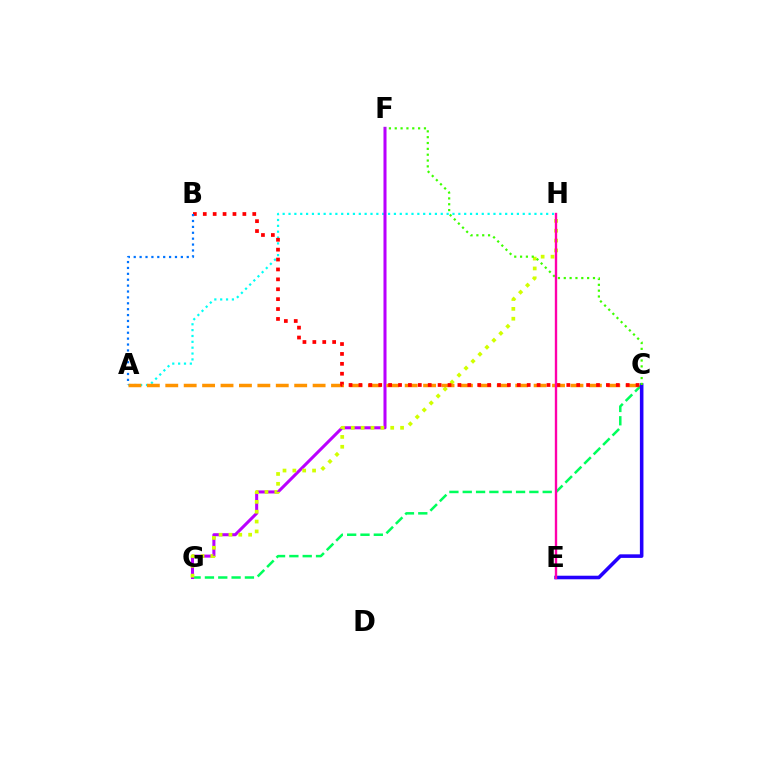{('A', 'H'): [{'color': '#00fff6', 'line_style': 'dotted', 'thickness': 1.59}], ('C', 'G'): [{'color': '#00ff5c', 'line_style': 'dashed', 'thickness': 1.81}], ('F', 'G'): [{'color': '#b900ff', 'line_style': 'solid', 'thickness': 2.19}], ('G', 'H'): [{'color': '#d1ff00', 'line_style': 'dotted', 'thickness': 2.68}], ('C', 'E'): [{'color': '#2500ff', 'line_style': 'solid', 'thickness': 2.57}], ('C', 'F'): [{'color': '#3dff00', 'line_style': 'dotted', 'thickness': 1.59}], ('A', 'C'): [{'color': '#ff9400', 'line_style': 'dashed', 'thickness': 2.5}], ('B', 'C'): [{'color': '#ff0000', 'line_style': 'dotted', 'thickness': 2.69}], ('A', 'B'): [{'color': '#0074ff', 'line_style': 'dotted', 'thickness': 1.6}], ('E', 'H'): [{'color': '#ff00ac', 'line_style': 'solid', 'thickness': 1.71}]}